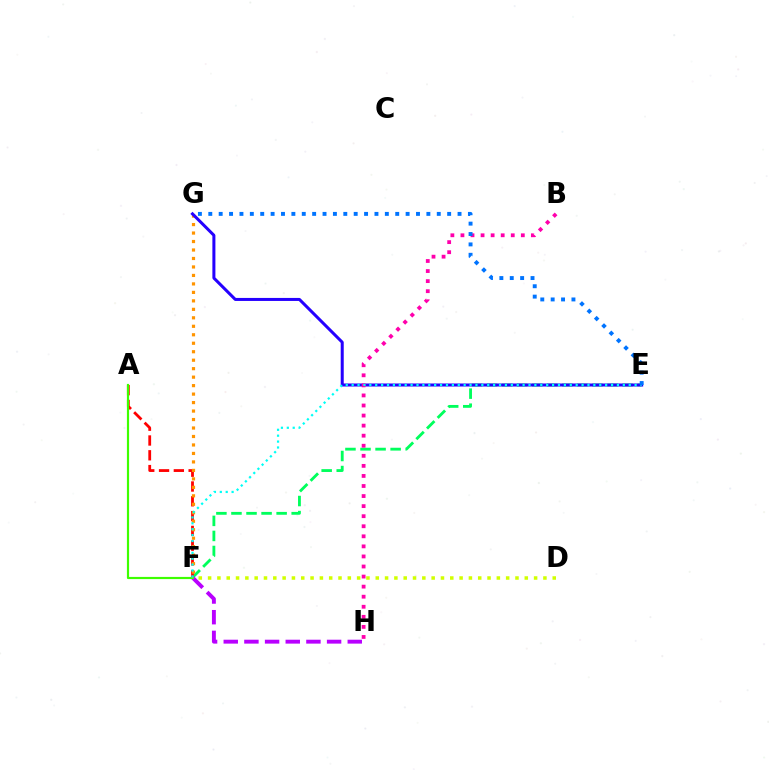{('E', 'F'): [{'color': '#00ff5c', 'line_style': 'dashed', 'thickness': 2.05}, {'color': '#00fff6', 'line_style': 'dotted', 'thickness': 1.6}], ('A', 'F'): [{'color': '#ff0000', 'line_style': 'dashed', 'thickness': 2.01}, {'color': '#3dff00', 'line_style': 'solid', 'thickness': 1.57}], ('F', 'G'): [{'color': '#ff9400', 'line_style': 'dotted', 'thickness': 2.3}], ('F', 'H'): [{'color': '#b900ff', 'line_style': 'dashed', 'thickness': 2.81}], ('E', 'G'): [{'color': '#2500ff', 'line_style': 'solid', 'thickness': 2.17}, {'color': '#0074ff', 'line_style': 'dotted', 'thickness': 2.82}], ('B', 'H'): [{'color': '#ff00ac', 'line_style': 'dotted', 'thickness': 2.73}], ('D', 'F'): [{'color': '#d1ff00', 'line_style': 'dotted', 'thickness': 2.53}]}